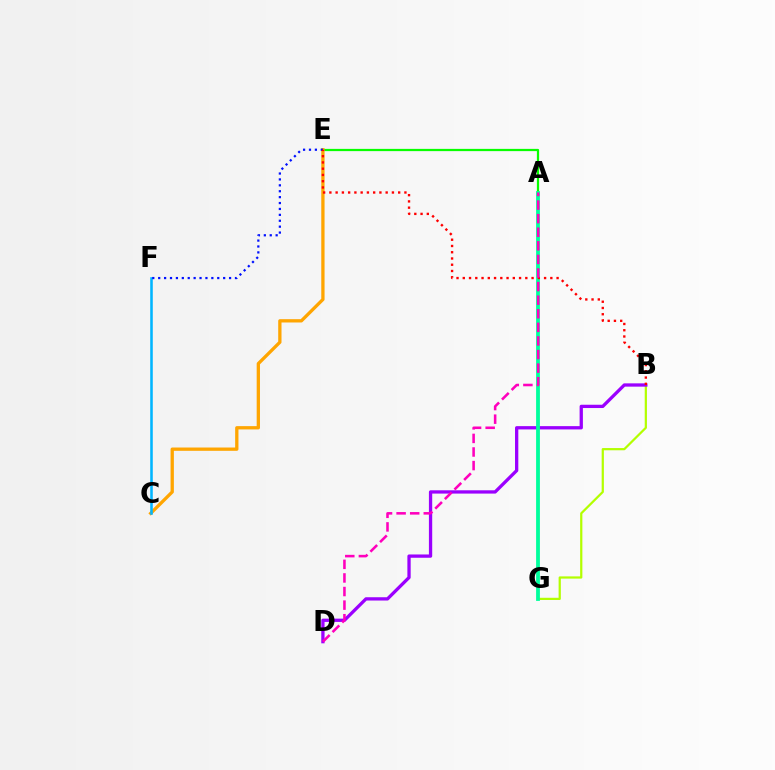{('A', 'E'): [{'color': '#08ff00', 'line_style': 'solid', 'thickness': 1.61}], ('B', 'G'): [{'color': '#b3ff00', 'line_style': 'solid', 'thickness': 1.6}], ('C', 'E'): [{'color': '#ffa500', 'line_style': 'solid', 'thickness': 2.37}], ('C', 'F'): [{'color': '#00b5ff', 'line_style': 'solid', 'thickness': 1.84}], ('B', 'D'): [{'color': '#9b00ff', 'line_style': 'solid', 'thickness': 2.37}], ('E', 'F'): [{'color': '#0010ff', 'line_style': 'dotted', 'thickness': 1.6}], ('A', 'G'): [{'color': '#00ff9d', 'line_style': 'solid', 'thickness': 2.74}], ('B', 'E'): [{'color': '#ff0000', 'line_style': 'dotted', 'thickness': 1.7}], ('A', 'D'): [{'color': '#ff00bd', 'line_style': 'dashed', 'thickness': 1.85}]}